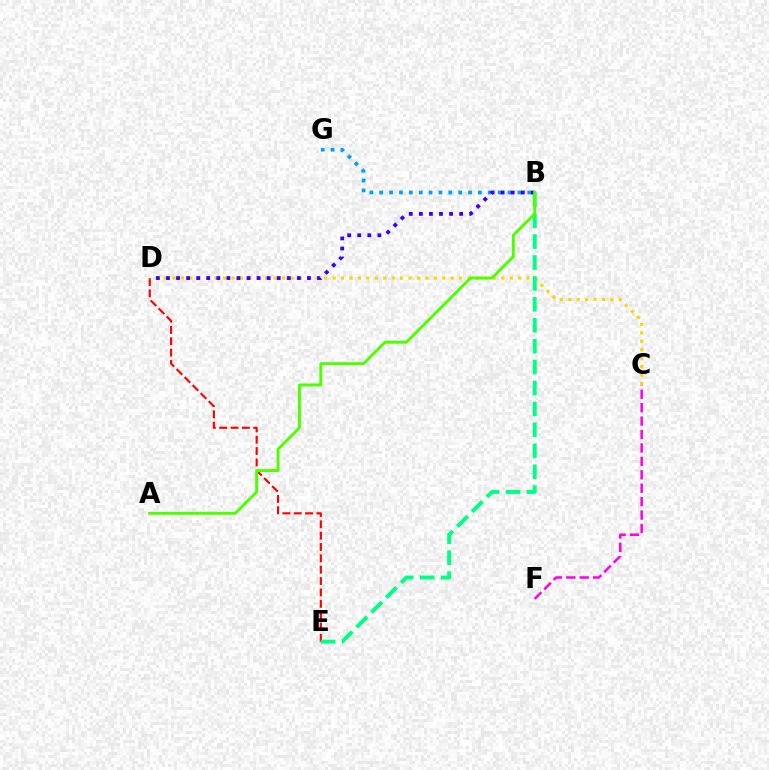{('D', 'E'): [{'color': '#ff0000', 'line_style': 'dashed', 'thickness': 1.54}], ('C', 'D'): [{'color': '#ffd500', 'line_style': 'dotted', 'thickness': 2.29}], ('B', 'G'): [{'color': '#009eff', 'line_style': 'dotted', 'thickness': 2.68}], ('C', 'F'): [{'color': '#ff00ed', 'line_style': 'dashed', 'thickness': 1.82}], ('B', 'E'): [{'color': '#00ff86', 'line_style': 'dashed', 'thickness': 2.84}], ('B', 'D'): [{'color': '#3700ff', 'line_style': 'dotted', 'thickness': 2.74}], ('A', 'B'): [{'color': '#4fff00', 'line_style': 'solid', 'thickness': 2.1}]}